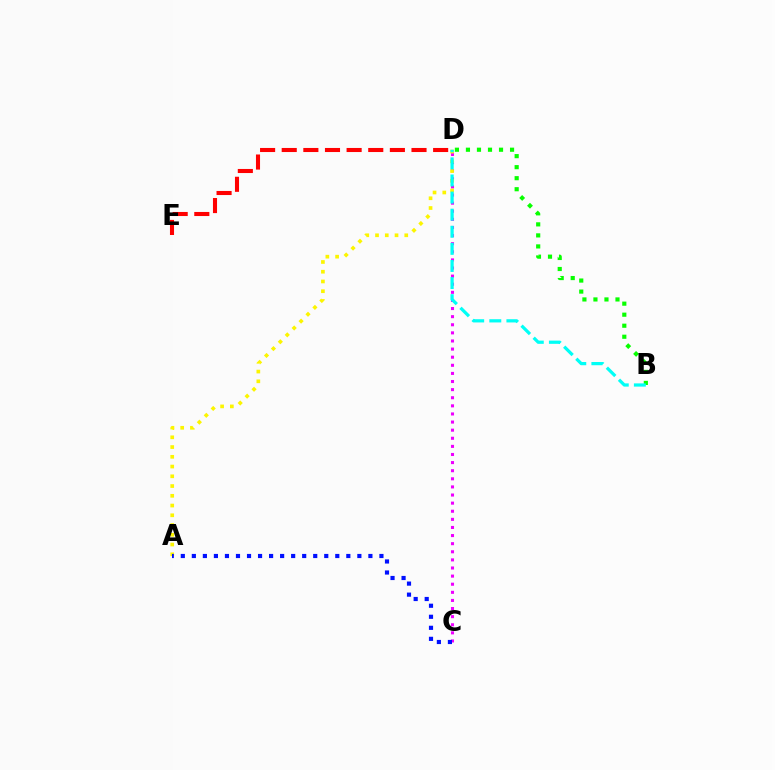{('C', 'D'): [{'color': '#ee00ff', 'line_style': 'dotted', 'thickness': 2.2}], ('A', 'D'): [{'color': '#fcf500', 'line_style': 'dotted', 'thickness': 2.65}], ('A', 'C'): [{'color': '#0010ff', 'line_style': 'dotted', 'thickness': 3.0}], ('B', 'D'): [{'color': '#08ff00', 'line_style': 'dotted', 'thickness': 3.0}, {'color': '#00fff6', 'line_style': 'dashed', 'thickness': 2.32}], ('D', 'E'): [{'color': '#ff0000', 'line_style': 'dashed', 'thickness': 2.94}]}